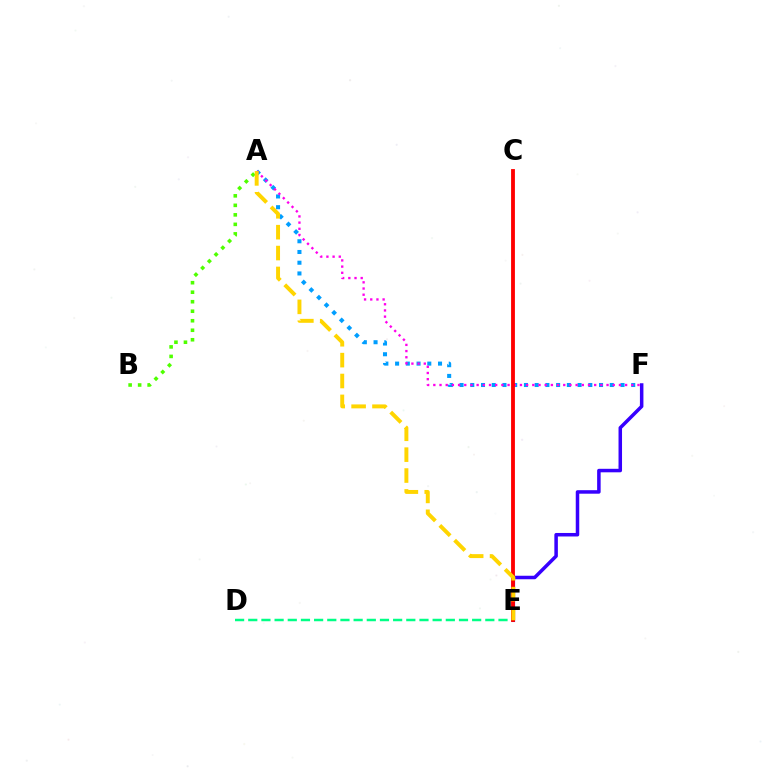{('A', 'B'): [{'color': '#4fff00', 'line_style': 'dotted', 'thickness': 2.58}], ('A', 'F'): [{'color': '#009eff', 'line_style': 'dotted', 'thickness': 2.92}, {'color': '#ff00ed', 'line_style': 'dotted', 'thickness': 1.68}], ('E', 'F'): [{'color': '#3700ff', 'line_style': 'solid', 'thickness': 2.53}], ('D', 'E'): [{'color': '#00ff86', 'line_style': 'dashed', 'thickness': 1.79}], ('C', 'E'): [{'color': '#ff0000', 'line_style': 'solid', 'thickness': 2.76}], ('A', 'E'): [{'color': '#ffd500', 'line_style': 'dashed', 'thickness': 2.84}]}